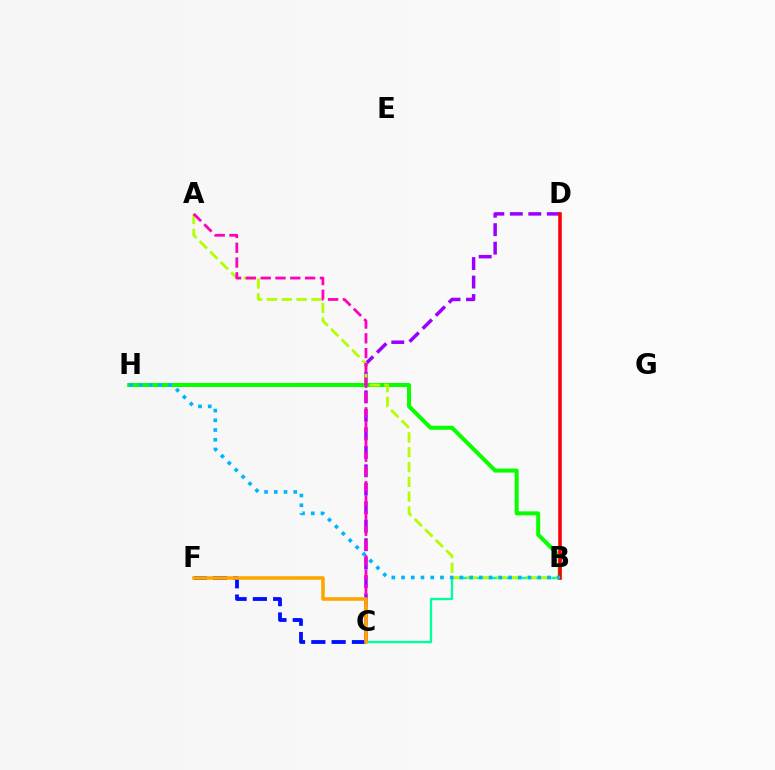{('B', 'H'): [{'color': '#08ff00', 'line_style': 'solid', 'thickness': 2.88}, {'color': '#00b5ff', 'line_style': 'dotted', 'thickness': 2.64}], ('B', 'C'): [{'color': '#00ff9d', 'line_style': 'solid', 'thickness': 1.66}], ('C', 'D'): [{'color': '#9b00ff', 'line_style': 'dashed', 'thickness': 2.51}], ('B', 'D'): [{'color': '#ff0000', 'line_style': 'solid', 'thickness': 2.56}], ('A', 'B'): [{'color': '#b3ff00', 'line_style': 'dashed', 'thickness': 2.01}], ('A', 'C'): [{'color': '#ff00bd', 'line_style': 'dashed', 'thickness': 2.01}], ('C', 'F'): [{'color': '#0010ff', 'line_style': 'dashed', 'thickness': 2.76}, {'color': '#ffa500', 'line_style': 'solid', 'thickness': 2.56}]}